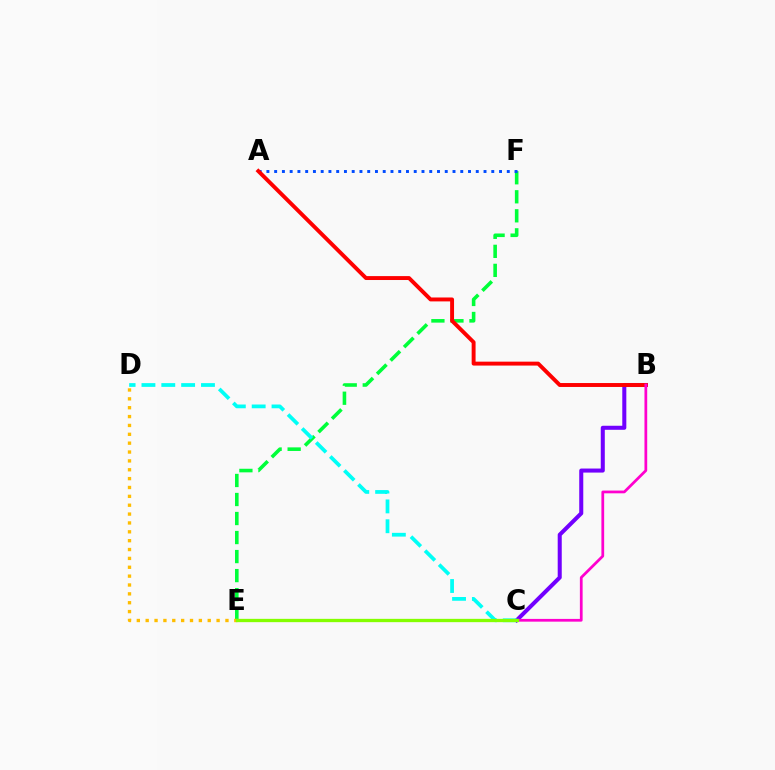{('E', 'F'): [{'color': '#00ff39', 'line_style': 'dashed', 'thickness': 2.58}], ('A', 'F'): [{'color': '#004bff', 'line_style': 'dotted', 'thickness': 2.11}], ('B', 'C'): [{'color': '#7200ff', 'line_style': 'solid', 'thickness': 2.91}, {'color': '#ff00cf', 'line_style': 'solid', 'thickness': 1.98}], ('A', 'B'): [{'color': '#ff0000', 'line_style': 'solid', 'thickness': 2.82}], ('C', 'D'): [{'color': '#00fff6', 'line_style': 'dashed', 'thickness': 2.7}], ('D', 'E'): [{'color': '#ffbd00', 'line_style': 'dotted', 'thickness': 2.41}], ('C', 'E'): [{'color': '#84ff00', 'line_style': 'solid', 'thickness': 2.38}]}